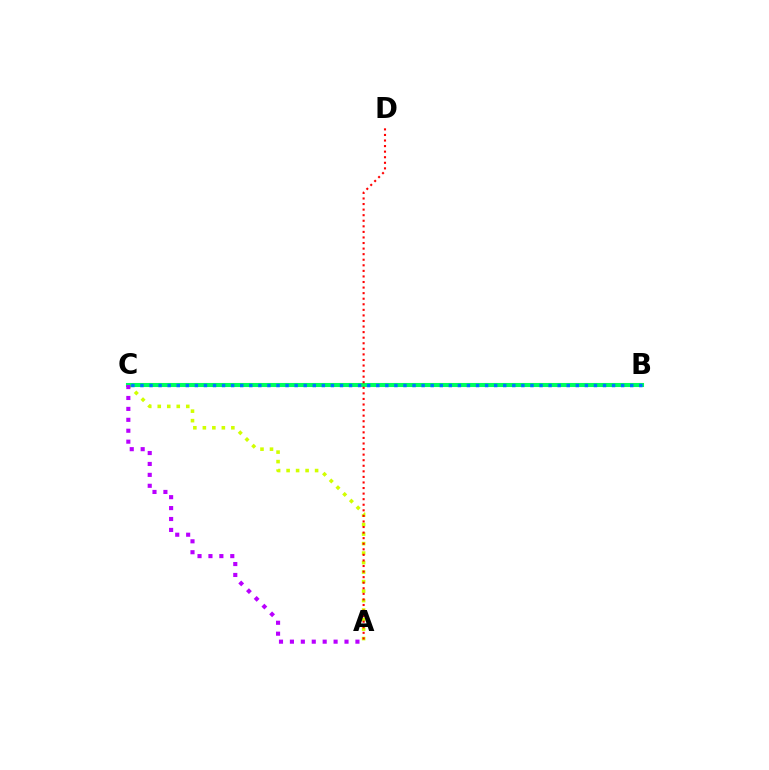{('A', 'C'): [{'color': '#d1ff00', 'line_style': 'dotted', 'thickness': 2.58}, {'color': '#b900ff', 'line_style': 'dotted', 'thickness': 2.97}], ('B', 'C'): [{'color': '#00ff5c', 'line_style': 'solid', 'thickness': 2.93}, {'color': '#0074ff', 'line_style': 'dotted', 'thickness': 2.46}], ('A', 'D'): [{'color': '#ff0000', 'line_style': 'dotted', 'thickness': 1.51}]}